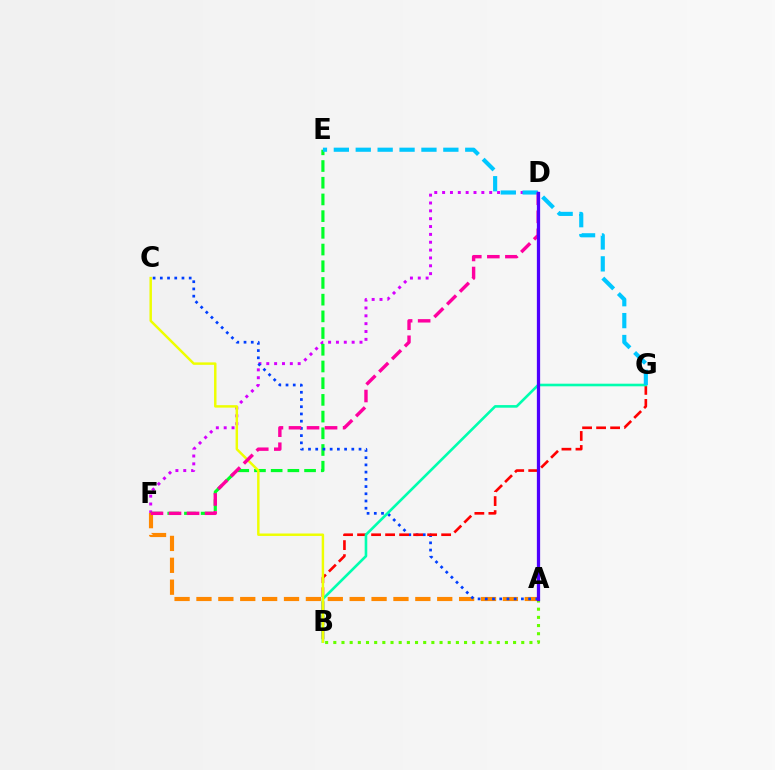{('D', 'F'): [{'color': '#d600ff', 'line_style': 'dotted', 'thickness': 2.13}, {'color': '#ff00a0', 'line_style': 'dashed', 'thickness': 2.45}], ('E', 'F'): [{'color': '#00ff27', 'line_style': 'dashed', 'thickness': 2.27}], ('A', 'F'): [{'color': '#ff8800', 'line_style': 'dashed', 'thickness': 2.97}], ('A', 'C'): [{'color': '#003fff', 'line_style': 'dotted', 'thickness': 1.96}], ('B', 'G'): [{'color': '#ff0000', 'line_style': 'dashed', 'thickness': 1.9}, {'color': '#00ffaf', 'line_style': 'solid', 'thickness': 1.88}], ('A', 'B'): [{'color': '#66ff00', 'line_style': 'dotted', 'thickness': 2.22}], ('B', 'C'): [{'color': '#eeff00', 'line_style': 'solid', 'thickness': 1.77}], ('E', 'G'): [{'color': '#00c7ff', 'line_style': 'dashed', 'thickness': 2.98}], ('A', 'D'): [{'color': '#4f00ff', 'line_style': 'solid', 'thickness': 2.35}]}